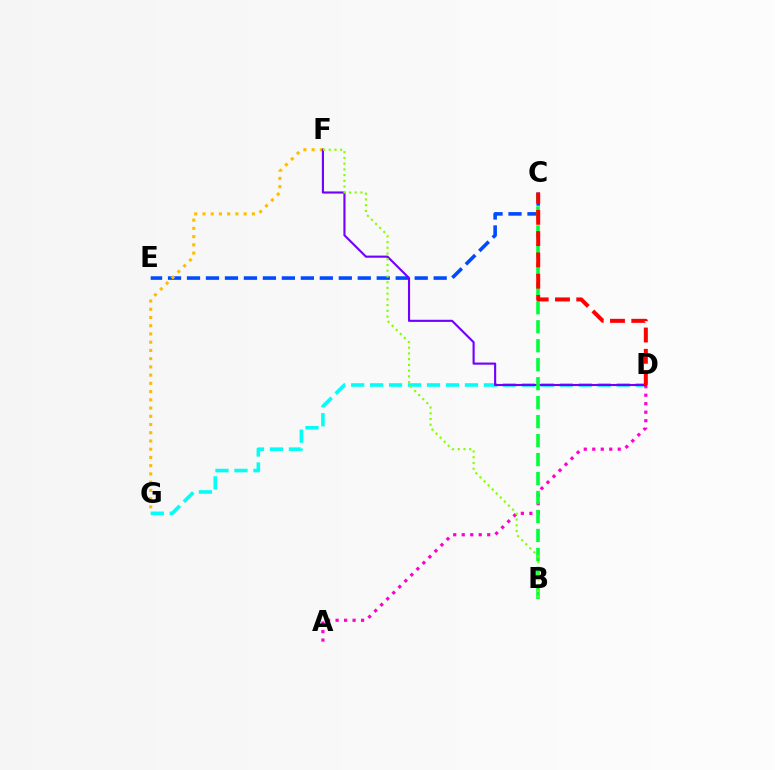{('D', 'G'): [{'color': '#00fff6', 'line_style': 'dashed', 'thickness': 2.58}], ('A', 'D'): [{'color': '#ff00cf', 'line_style': 'dotted', 'thickness': 2.31}], ('C', 'E'): [{'color': '#004bff', 'line_style': 'dashed', 'thickness': 2.58}], ('F', 'G'): [{'color': '#ffbd00', 'line_style': 'dotted', 'thickness': 2.24}], ('D', 'F'): [{'color': '#7200ff', 'line_style': 'solid', 'thickness': 1.53}], ('B', 'C'): [{'color': '#00ff39', 'line_style': 'dashed', 'thickness': 2.58}], ('B', 'F'): [{'color': '#84ff00', 'line_style': 'dotted', 'thickness': 1.56}], ('C', 'D'): [{'color': '#ff0000', 'line_style': 'dashed', 'thickness': 2.89}]}